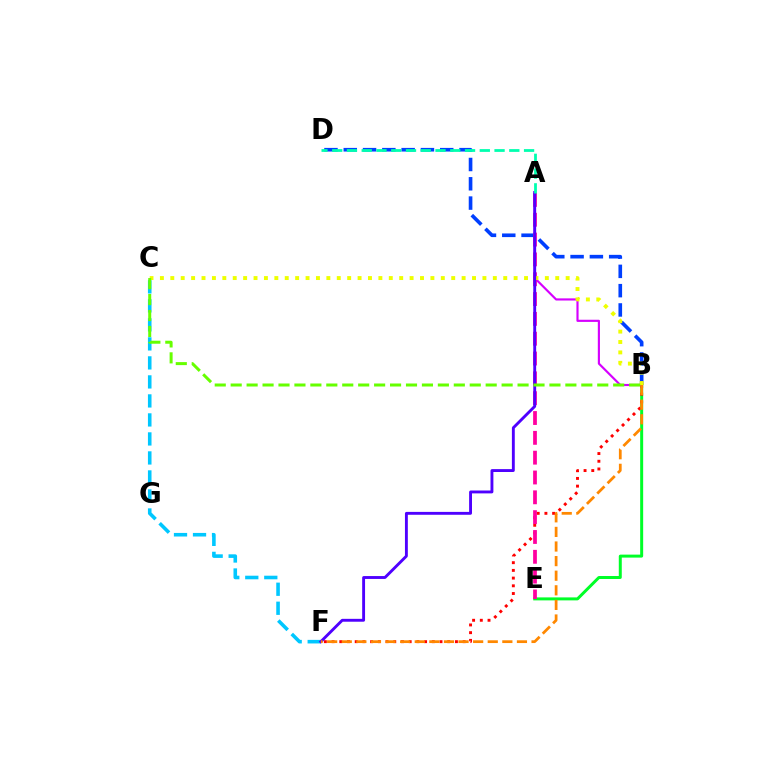{('B', 'D'): [{'color': '#003fff', 'line_style': 'dashed', 'thickness': 2.62}], ('B', 'E'): [{'color': '#00ff27', 'line_style': 'solid', 'thickness': 2.15}], ('B', 'F'): [{'color': '#ff0000', 'line_style': 'dotted', 'thickness': 2.09}, {'color': '#ff8800', 'line_style': 'dashed', 'thickness': 1.98}], ('A', 'B'): [{'color': '#d600ff', 'line_style': 'solid', 'thickness': 1.55}], ('A', 'E'): [{'color': '#ff00a0', 'line_style': 'dashed', 'thickness': 2.69}], ('C', 'F'): [{'color': '#00c7ff', 'line_style': 'dashed', 'thickness': 2.58}], ('B', 'C'): [{'color': '#eeff00', 'line_style': 'dotted', 'thickness': 2.83}, {'color': '#66ff00', 'line_style': 'dashed', 'thickness': 2.17}], ('A', 'F'): [{'color': '#4f00ff', 'line_style': 'solid', 'thickness': 2.07}], ('A', 'D'): [{'color': '#00ffaf', 'line_style': 'dashed', 'thickness': 2.01}]}